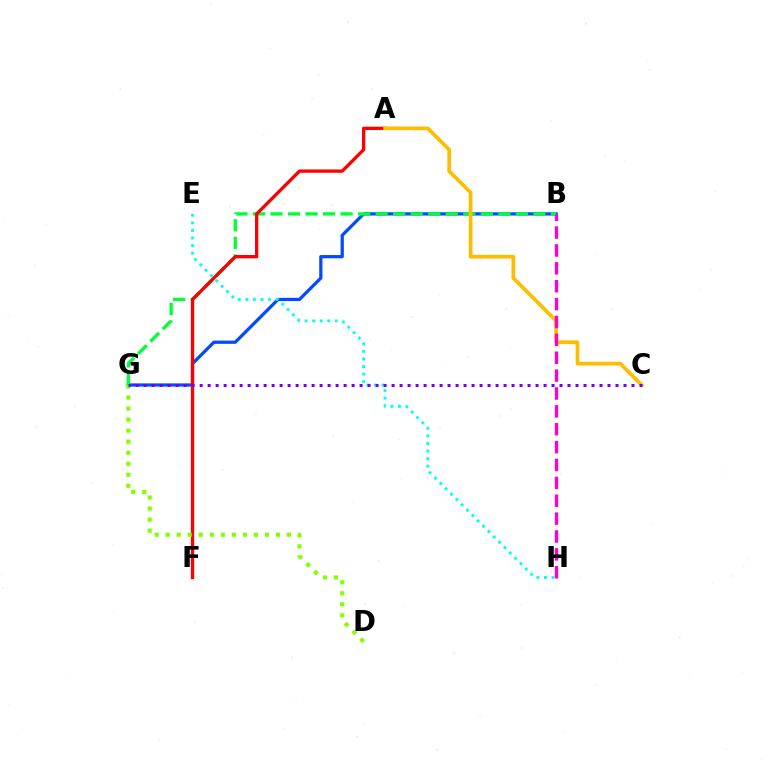{('B', 'G'): [{'color': '#004bff', 'line_style': 'solid', 'thickness': 2.33}, {'color': '#00ff39', 'line_style': 'dashed', 'thickness': 2.38}], ('E', 'H'): [{'color': '#00fff6', 'line_style': 'dotted', 'thickness': 2.05}], ('A', 'F'): [{'color': '#ff0000', 'line_style': 'solid', 'thickness': 2.38}], ('D', 'G'): [{'color': '#84ff00', 'line_style': 'dotted', 'thickness': 3.0}], ('A', 'C'): [{'color': '#ffbd00', 'line_style': 'solid', 'thickness': 2.66}], ('C', 'G'): [{'color': '#7200ff', 'line_style': 'dotted', 'thickness': 2.17}], ('B', 'H'): [{'color': '#ff00cf', 'line_style': 'dashed', 'thickness': 2.43}]}